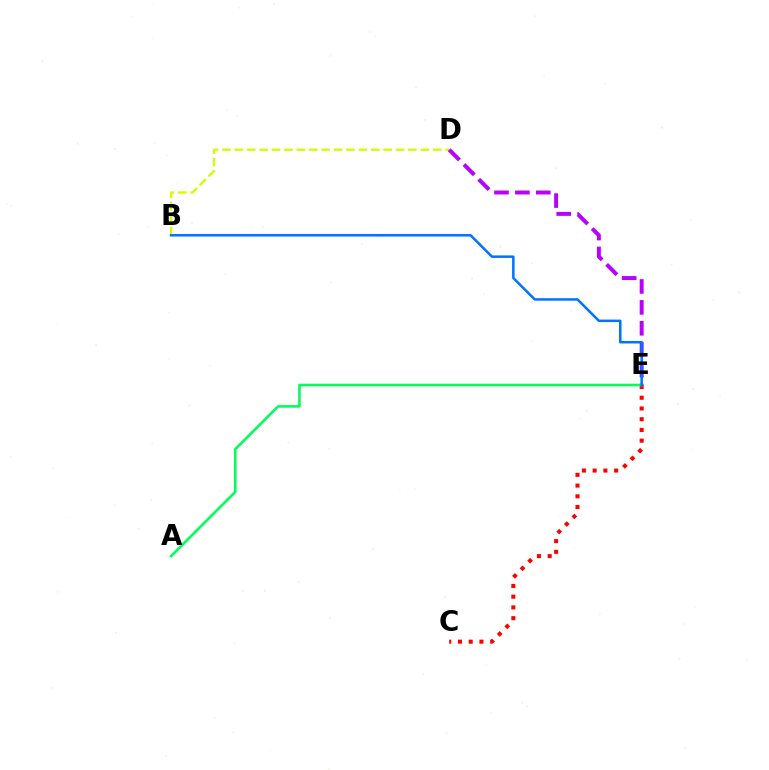{('B', 'D'): [{'color': '#d1ff00', 'line_style': 'dashed', 'thickness': 1.68}], ('D', 'E'): [{'color': '#b900ff', 'line_style': 'dashed', 'thickness': 2.84}], ('C', 'E'): [{'color': '#ff0000', 'line_style': 'dotted', 'thickness': 2.91}], ('A', 'E'): [{'color': '#00ff5c', 'line_style': 'solid', 'thickness': 1.87}], ('B', 'E'): [{'color': '#0074ff', 'line_style': 'solid', 'thickness': 1.81}]}